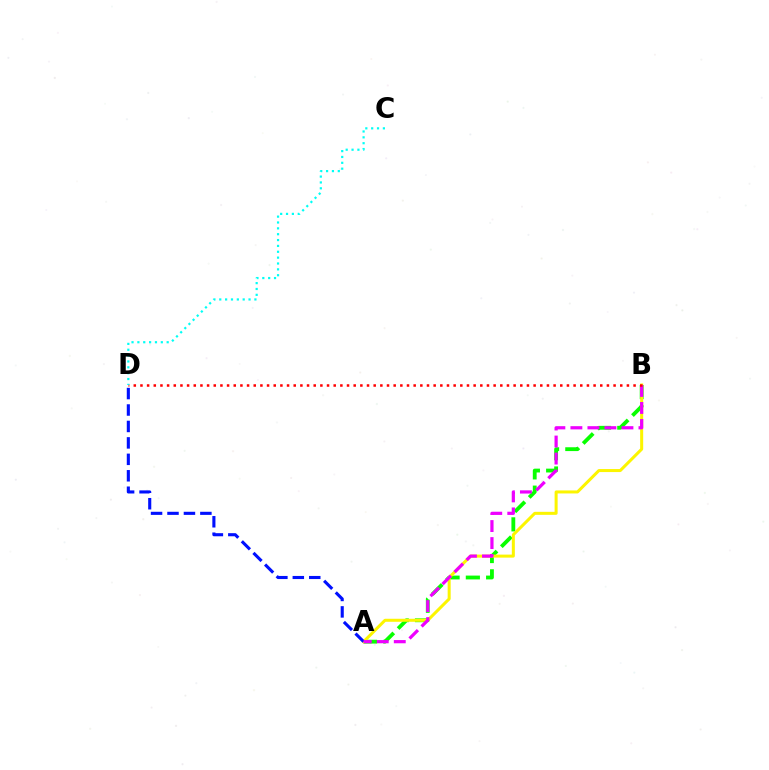{('A', 'B'): [{'color': '#08ff00', 'line_style': 'dashed', 'thickness': 2.75}, {'color': '#fcf500', 'line_style': 'solid', 'thickness': 2.17}, {'color': '#ee00ff', 'line_style': 'dashed', 'thickness': 2.31}], ('A', 'D'): [{'color': '#0010ff', 'line_style': 'dashed', 'thickness': 2.23}], ('B', 'D'): [{'color': '#ff0000', 'line_style': 'dotted', 'thickness': 1.81}], ('C', 'D'): [{'color': '#00fff6', 'line_style': 'dotted', 'thickness': 1.59}]}